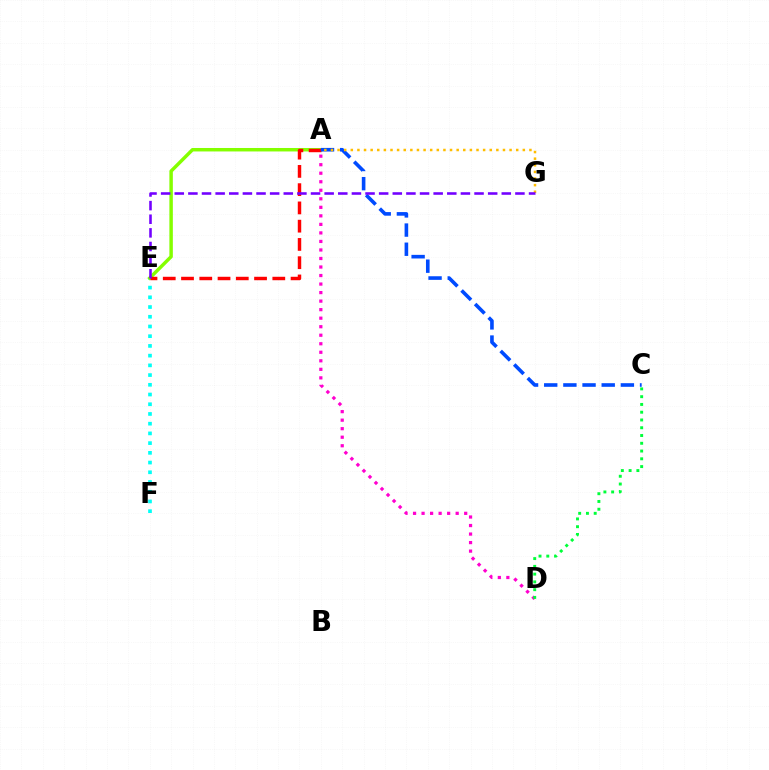{('E', 'F'): [{'color': '#00fff6', 'line_style': 'dotted', 'thickness': 2.64}], ('A', 'E'): [{'color': '#84ff00', 'line_style': 'solid', 'thickness': 2.49}, {'color': '#ff0000', 'line_style': 'dashed', 'thickness': 2.48}], ('A', 'D'): [{'color': '#ff00cf', 'line_style': 'dotted', 'thickness': 2.32}], ('C', 'D'): [{'color': '#00ff39', 'line_style': 'dotted', 'thickness': 2.11}], ('A', 'C'): [{'color': '#004bff', 'line_style': 'dashed', 'thickness': 2.6}], ('A', 'G'): [{'color': '#ffbd00', 'line_style': 'dotted', 'thickness': 1.8}], ('E', 'G'): [{'color': '#7200ff', 'line_style': 'dashed', 'thickness': 1.85}]}